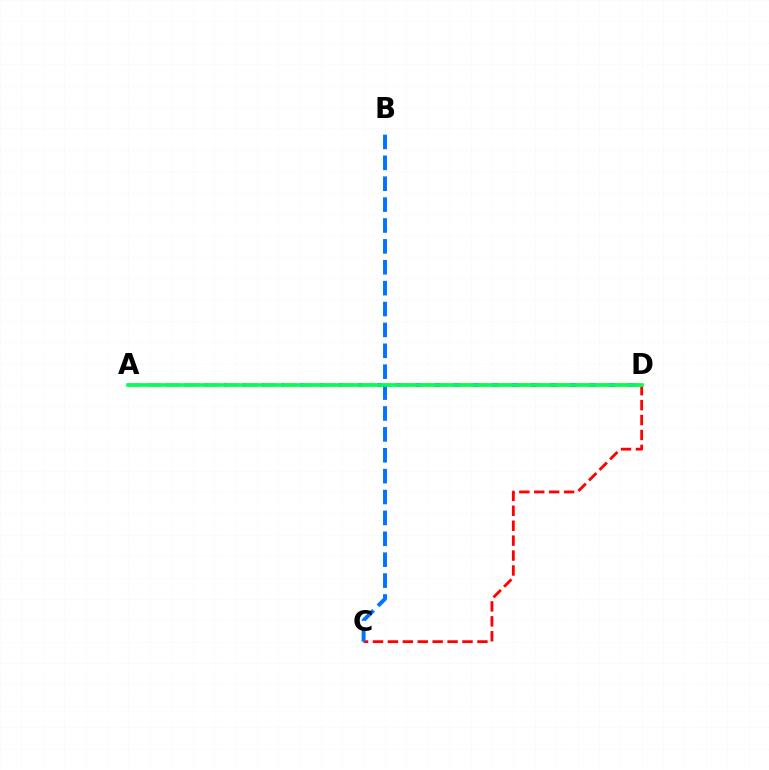{('C', 'D'): [{'color': '#ff0000', 'line_style': 'dashed', 'thickness': 2.03}], ('A', 'D'): [{'color': '#b900ff', 'line_style': 'dashed', 'thickness': 2.6}, {'color': '#d1ff00', 'line_style': 'dashed', 'thickness': 2.65}, {'color': '#00ff5c', 'line_style': 'solid', 'thickness': 2.59}], ('B', 'C'): [{'color': '#0074ff', 'line_style': 'dashed', 'thickness': 2.84}]}